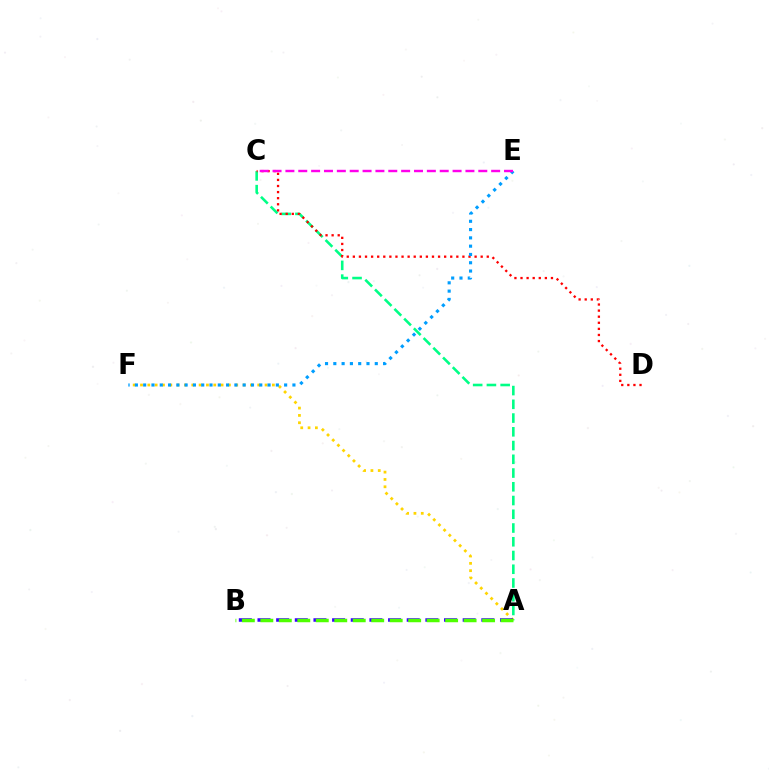{('A', 'F'): [{'color': '#ffd500', 'line_style': 'dotted', 'thickness': 1.99}], ('A', 'C'): [{'color': '#00ff86', 'line_style': 'dashed', 'thickness': 1.87}], ('C', 'D'): [{'color': '#ff0000', 'line_style': 'dotted', 'thickness': 1.65}], ('E', 'F'): [{'color': '#009eff', 'line_style': 'dotted', 'thickness': 2.25}], ('C', 'E'): [{'color': '#ff00ed', 'line_style': 'dashed', 'thickness': 1.75}], ('A', 'B'): [{'color': '#3700ff', 'line_style': 'dashed', 'thickness': 2.53}, {'color': '#4fff00', 'line_style': 'dashed', 'thickness': 2.51}]}